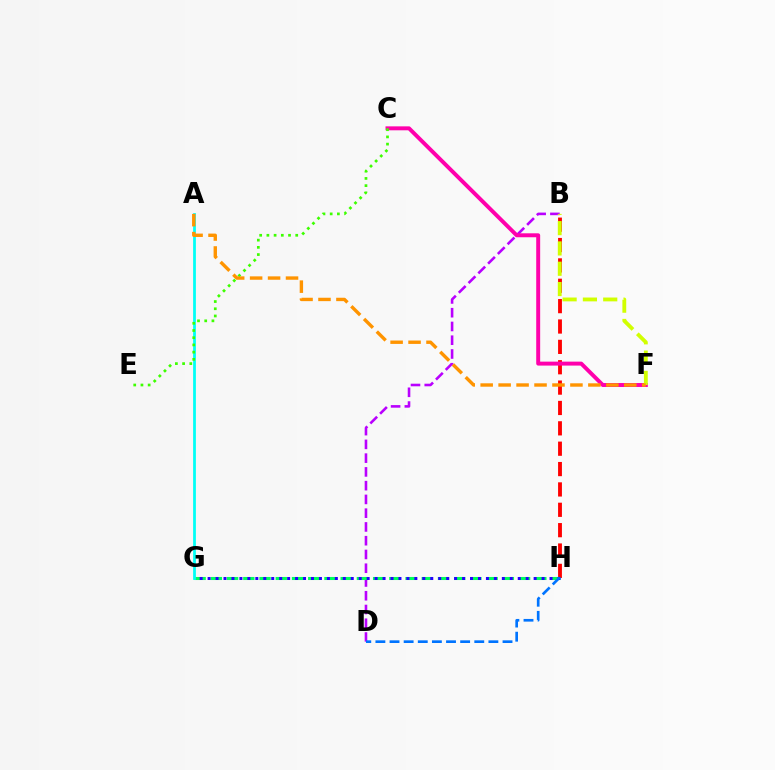{('B', 'D'): [{'color': '#b900ff', 'line_style': 'dashed', 'thickness': 1.87}], ('B', 'H'): [{'color': '#ff0000', 'line_style': 'dashed', 'thickness': 2.77}], ('C', 'F'): [{'color': '#ff00ac', 'line_style': 'solid', 'thickness': 2.84}], ('G', 'H'): [{'color': '#00ff5c', 'line_style': 'dashed', 'thickness': 2.2}, {'color': '#2500ff', 'line_style': 'dotted', 'thickness': 2.16}], ('A', 'G'): [{'color': '#00fff6', 'line_style': 'solid', 'thickness': 1.99}], ('B', 'F'): [{'color': '#d1ff00', 'line_style': 'dashed', 'thickness': 2.76}], ('C', 'E'): [{'color': '#3dff00', 'line_style': 'dotted', 'thickness': 1.96}], ('A', 'F'): [{'color': '#ff9400', 'line_style': 'dashed', 'thickness': 2.44}], ('D', 'H'): [{'color': '#0074ff', 'line_style': 'dashed', 'thickness': 1.92}]}